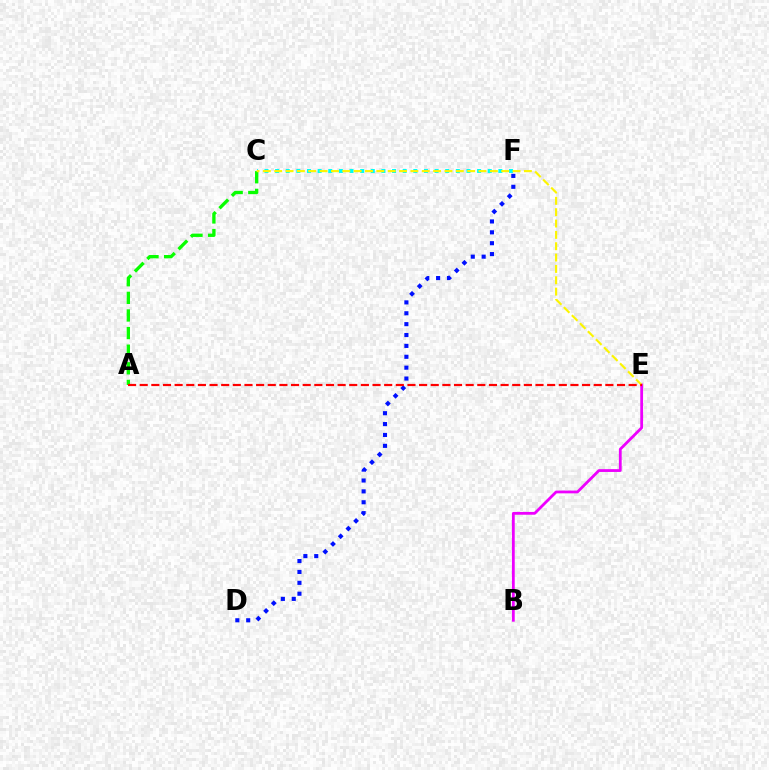{('B', 'E'): [{'color': '#ee00ff', 'line_style': 'solid', 'thickness': 2.01}], ('D', 'F'): [{'color': '#0010ff', 'line_style': 'dotted', 'thickness': 2.96}], ('C', 'F'): [{'color': '#00fff6', 'line_style': 'dotted', 'thickness': 2.89}], ('A', 'C'): [{'color': '#08ff00', 'line_style': 'dashed', 'thickness': 2.39}], ('C', 'E'): [{'color': '#fcf500', 'line_style': 'dashed', 'thickness': 1.54}], ('A', 'E'): [{'color': '#ff0000', 'line_style': 'dashed', 'thickness': 1.58}]}